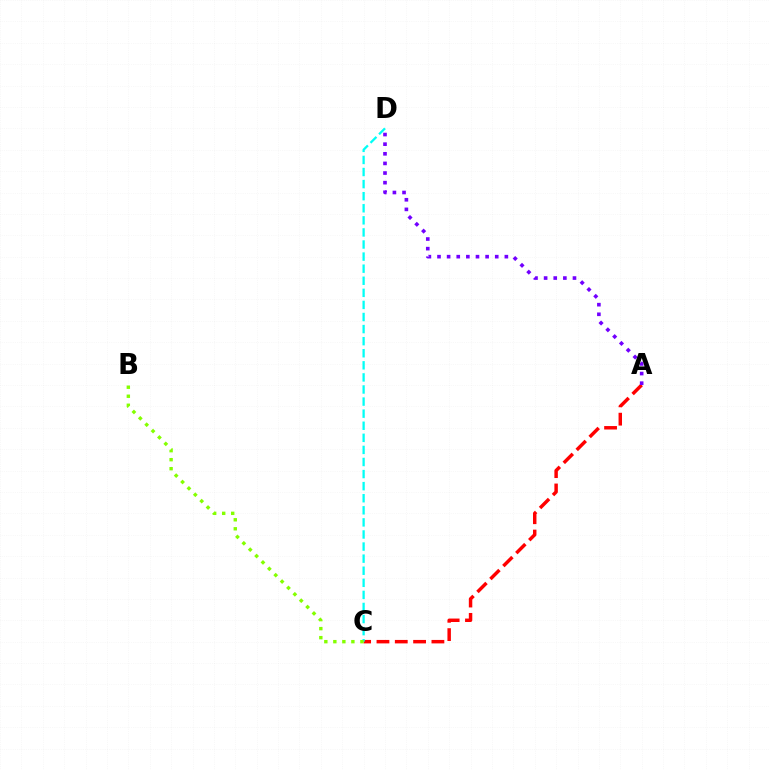{('A', 'C'): [{'color': '#ff0000', 'line_style': 'dashed', 'thickness': 2.49}], ('A', 'D'): [{'color': '#7200ff', 'line_style': 'dotted', 'thickness': 2.61}], ('C', 'D'): [{'color': '#00fff6', 'line_style': 'dashed', 'thickness': 1.64}], ('B', 'C'): [{'color': '#84ff00', 'line_style': 'dotted', 'thickness': 2.45}]}